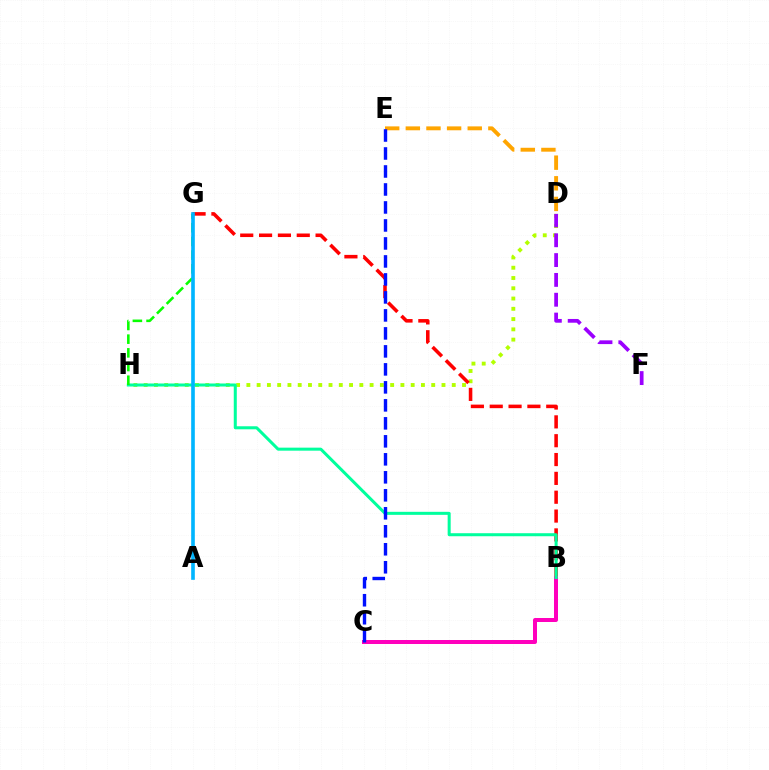{('D', 'H'): [{'color': '#b3ff00', 'line_style': 'dotted', 'thickness': 2.79}], ('B', 'G'): [{'color': '#ff0000', 'line_style': 'dashed', 'thickness': 2.56}], ('B', 'C'): [{'color': '#ff00bd', 'line_style': 'solid', 'thickness': 2.87}], ('D', 'F'): [{'color': '#9b00ff', 'line_style': 'dashed', 'thickness': 2.69}], ('B', 'H'): [{'color': '#00ff9d', 'line_style': 'solid', 'thickness': 2.18}], ('G', 'H'): [{'color': '#08ff00', 'line_style': 'dashed', 'thickness': 1.86}], ('D', 'E'): [{'color': '#ffa500', 'line_style': 'dashed', 'thickness': 2.8}], ('C', 'E'): [{'color': '#0010ff', 'line_style': 'dashed', 'thickness': 2.44}], ('A', 'G'): [{'color': '#00b5ff', 'line_style': 'solid', 'thickness': 2.62}]}